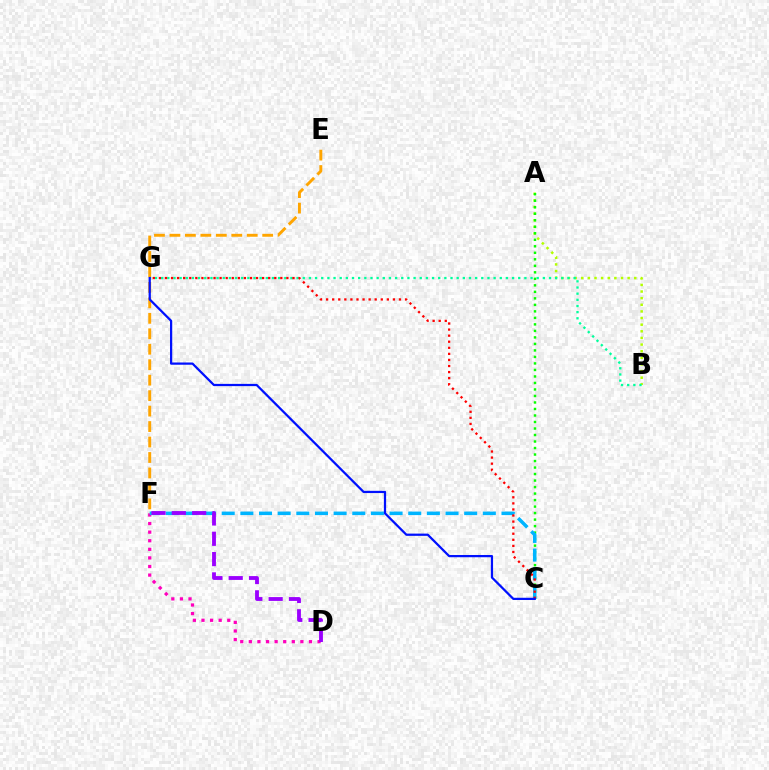{('A', 'B'): [{'color': '#b3ff00', 'line_style': 'dotted', 'thickness': 1.8}], ('D', 'F'): [{'color': '#ff00bd', 'line_style': 'dotted', 'thickness': 2.33}, {'color': '#9b00ff', 'line_style': 'dashed', 'thickness': 2.76}], ('E', 'F'): [{'color': '#ffa500', 'line_style': 'dashed', 'thickness': 2.1}], ('B', 'G'): [{'color': '#00ff9d', 'line_style': 'dotted', 'thickness': 1.67}], ('A', 'C'): [{'color': '#08ff00', 'line_style': 'dotted', 'thickness': 1.77}], ('C', 'F'): [{'color': '#00b5ff', 'line_style': 'dashed', 'thickness': 2.53}], ('C', 'G'): [{'color': '#ff0000', 'line_style': 'dotted', 'thickness': 1.65}, {'color': '#0010ff', 'line_style': 'solid', 'thickness': 1.61}]}